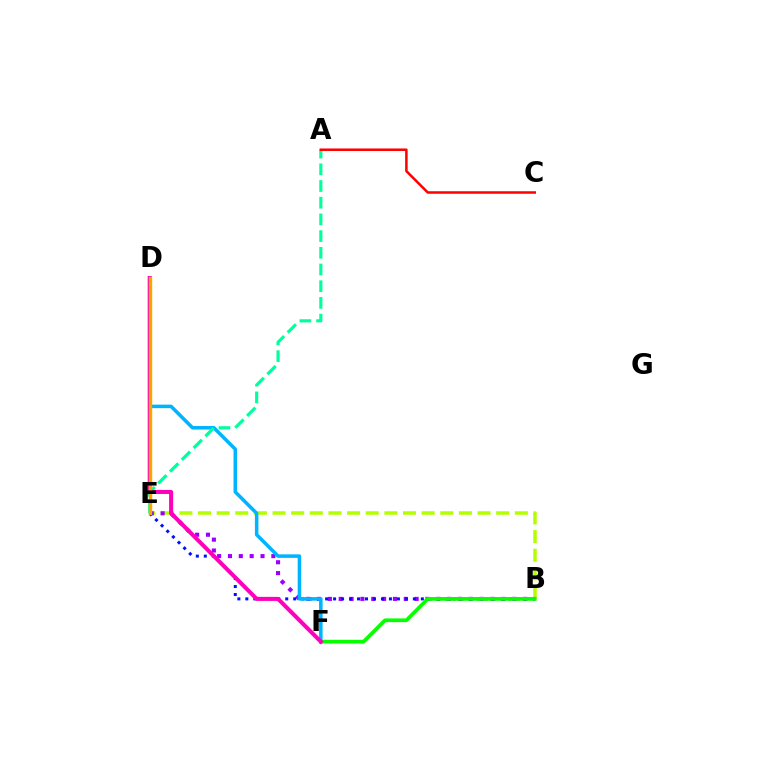{('B', 'E'): [{'color': '#b3ff00', 'line_style': 'dashed', 'thickness': 2.53}, {'color': '#9b00ff', 'line_style': 'dotted', 'thickness': 2.95}, {'color': '#0010ff', 'line_style': 'dotted', 'thickness': 2.17}], ('D', 'F'): [{'color': '#00b5ff', 'line_style': 'solid', 'thickness': 2.54}, {'color': '#ff00bd', 'line_style': 'solid', 'thickness': 2.91}], ('A', 'E'): [{'color': '#00ff9d', 'line_style': 'dashed', 'thickness': 2.27}], ('A', 'C'): [{'color': '#ff0000', 'line_style': 'solid', 'thickness': 1.81}], ('B', 'F'): [{'color': '#08ff00', 'line_style': 'solid', 'thickness': 2.69}], ('D', 'E'): [{'color': '#ffa500', 'line_style': 'solid', 'thickness': 2.45}]}